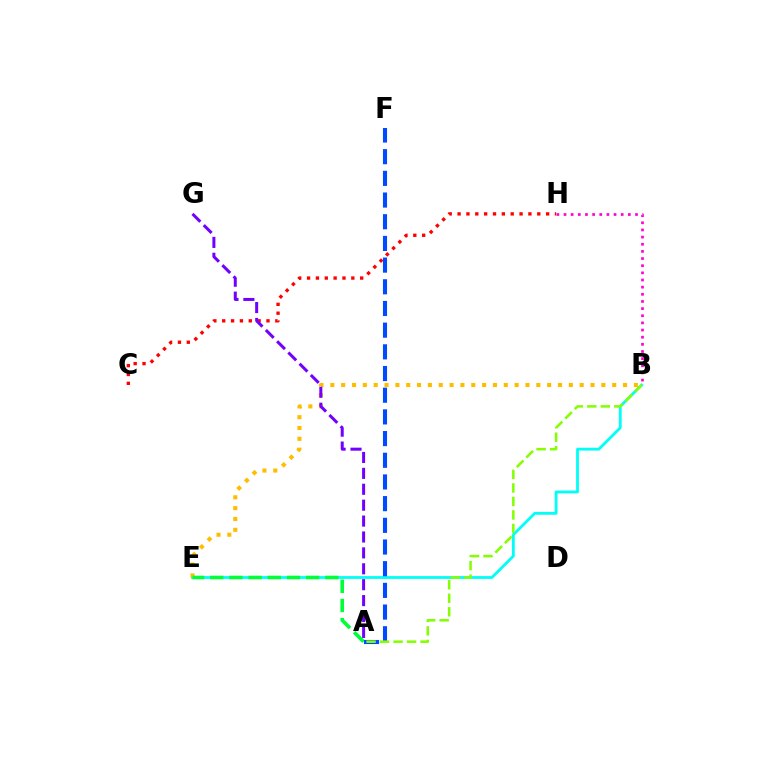{('B', 'E'): [{'color': '#00fff6', 'line_style': 'solid', 'thickness': 2.03}, {'color': '#ffbd00', 'line_style': 'dotted', 'thickness': 2.95}], ('C', 'H'): [{'color': '#ff0000', 'line_style': 'dotted', 'thickness': 2.41}], ('A', 'G'): [{'color': '#7200ff', 'line_style': 'dashed', 'thickness': 2.16}], ('A', 'E'): [{'color': '#00ff39', 'line_style': 'dashed', 'thickness': 2.61}], ('A', 'F'): [{'color': '#004bff', 'line_style': 'dashed', 'thickness': 2.95}], ('A', 'B'): [{'color': '#84ff00', 'line_style': 'dashed', 'thickness': 1.83}], ('B', 'H'): [{'color': '#ff00cf', 'line_style': 'dotted', 'thickness': 1.94}]}